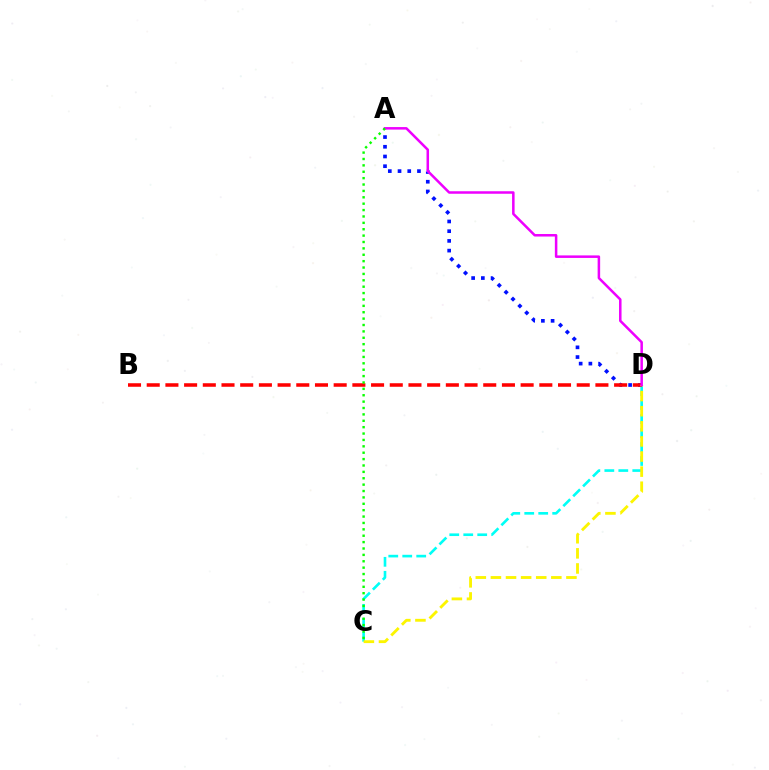{('C', 'D'): [{'color': '#00fff6', 'line_style': 'dashed', 'thickness': 1.9}, {'color': '#fcf500', 'line_style': 'dashed', 'thickness': 2.05}], ('A', 'D'): [{'color': '#0010ff', 'line_style': 'dotted', 'thickness': 2.64}, {'color': '#ee00ff', 'line_style': 'solid', 'thickness': 1.81}], ('B', 'D'): [{'color': '#ff0000', 'line_style': 'dashed', 'thickness': 2.54}], ('A', 'C'): [{'color': '#08ff00', 'line_style': 'dotted', 'thickness': 1.73}]}